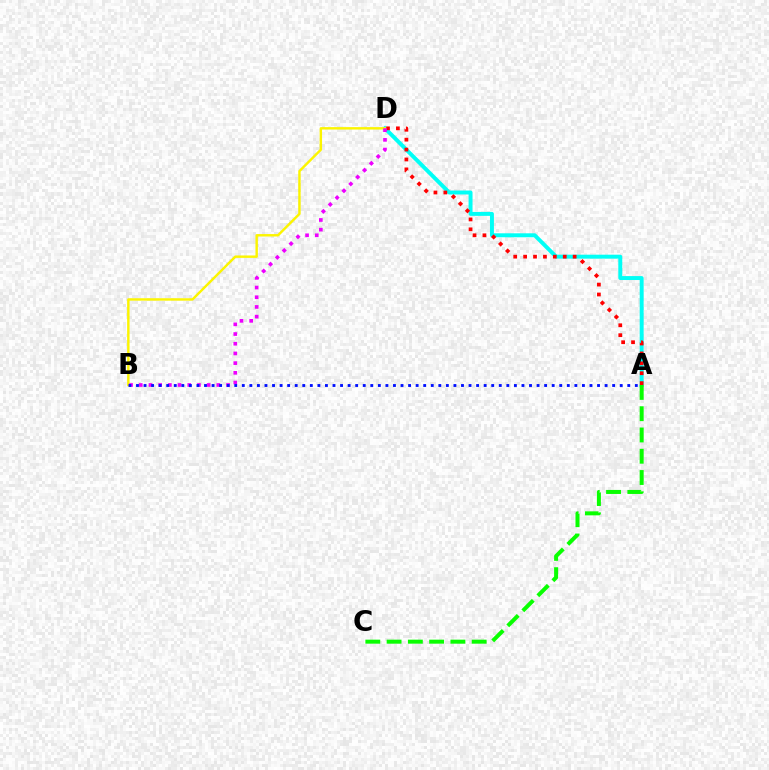{('A', 'D'): [{'color': '#00fff6', 'line_style': 'solid', 'thickness': 2.84}, {'color': '#ff0000', 'line_style': 'dotted', 'thickness': 2.69}], ('B', 'D'): [{'color': '#fcf500', 'line_style': 'solid', 'thickness': 1.75}, {'color': '#ee00ff', 'line_style': 'dotted', 'thickness': 2.64}], ('A', 'B'): [{'color': '#0010ff', 'line_style': 'dotted', 'thickness': 2.05}], ('A', 'C'): [{'color': '#08ff00', 'line_style': 'dashed', 'thickness': 2.89}]}